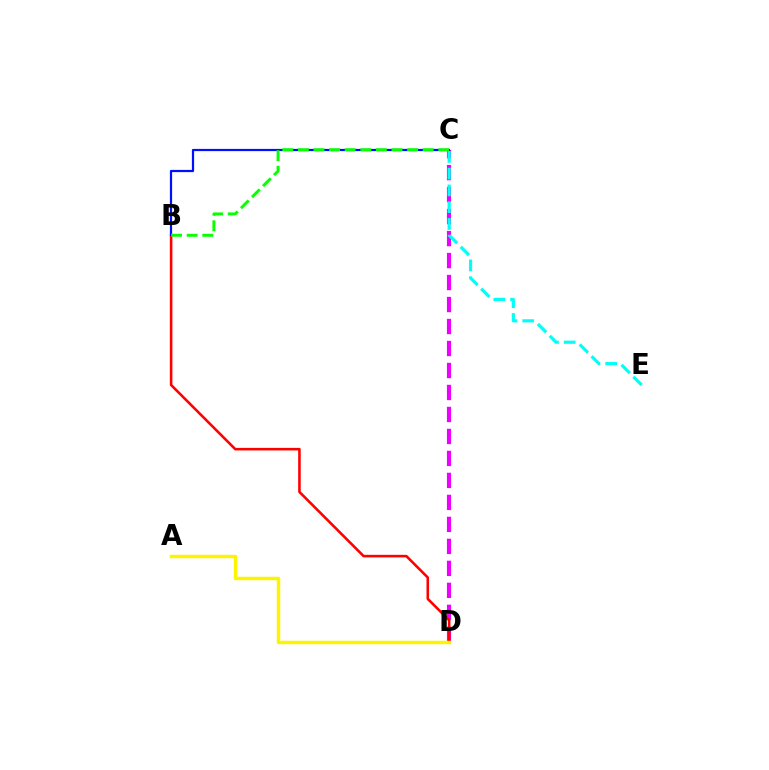{('C', 'D'): [{'color': '#ee00ff', 'line_style': 'dashed', 'thickness': 2.99}], ('B', 'D'): [{'color': '#ff0000', 'line_style': 'solid', 'thickness': 1.86}], ('B', 'C'): [{'color': '#0010ff', 'line_style': 'solid', 'thickness': 1.6}, {'color': '#08ff00', 'line_style': 'dashed', 'thickness': 2.12}], ('A', 'D'): [{'color': '#fcf500', 'line_style': 'solid', 'thickness': 2.49}], ('C', 'E'): [{'color': '#00fff6', 'line_style': 'dashed', 'thickness': 2.28}]}